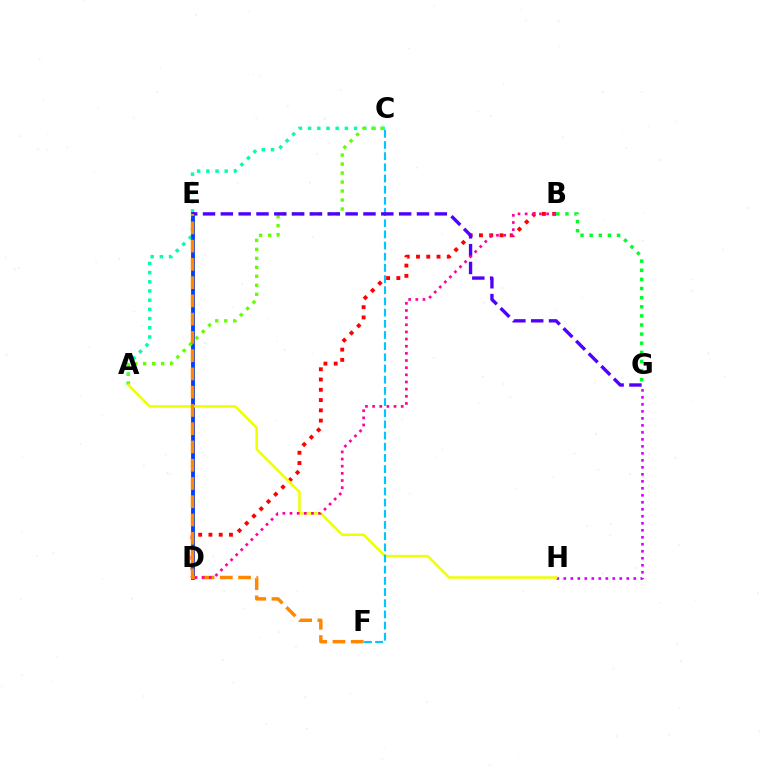{('B', 'D'): [{'color': '#ff0000', 'line_style': 'dotted', 'thickness': 2.79}, {'color': '#ff00a0', 'line_style': 'dotted', 'thickness': 1.94}], ('A', 'C'): [{'color': '#00ffaf', 'line_style': 'dotted', 'thickness': 2.5}, {'color': '#66ff00', 'line_style': 'dotted', 'thickness': 2.44}], ('D', 'E'): [{'color': '#003fff', 'line_style': 'solid', 'thickness': 2.77}], ('G', 'H'): [{'color': '#d600ff', 'line_style': 'dotted', 'thickness': 1.9}], ('A', 'H'): [{'color': '#eeff00', 'line_style': 'solid', 'thickness': 1.8}], ('C', 'F'): [{'color': '#00c7ff', 'line_style': 'dashed', 'thickness': 1.52}], ('E', 'G'): [{'color': '#4f00ff', 'line_style': 'dashed', 'thickness': 2.42}], ('E', 'F'): [{'color': '#ff8800', 'line_style': 'dashed', 'thickness': 2.48}], ('B', 'G'): [{'color': '#00ff27', 'line_style': 'dotted', 'thickness': 2.48}]}